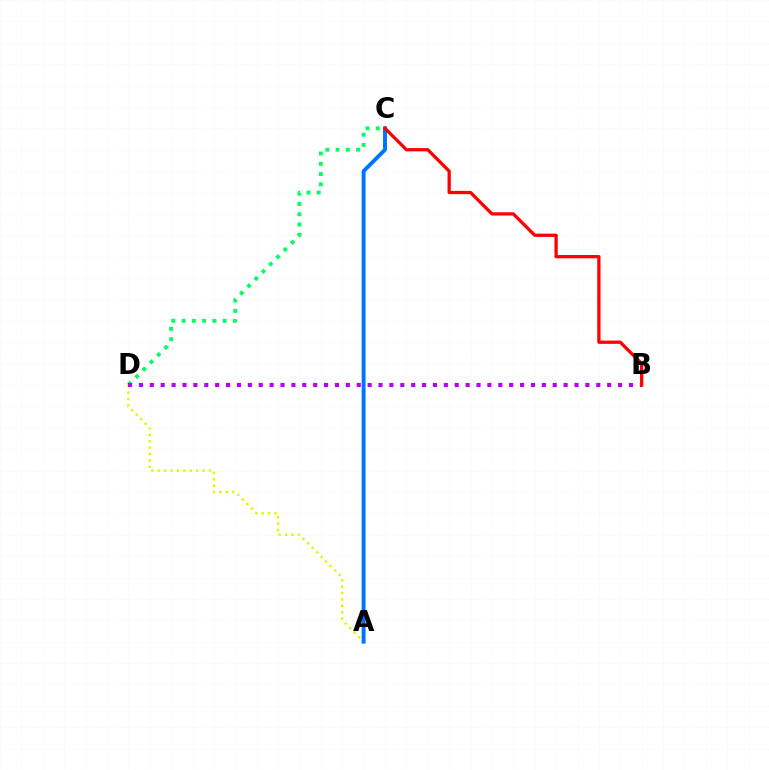{('C', 'D'): [{'color': '#00ff5c', 'line_style': 'dotted', 'thickness': 2.79}], ('A', 'D'): [{'color': '#d1ff00', 'line_style': 'dotted', 'thickness': 1.74}], ('B', 'D'): [{'color': '#b900ff', 'line_style': 'dotted', 'thickness': 2.96}], ('A', 'C'): [{'color': '#0074ff', 'line_style': 'solid', 'thickness': 2.82}], ('B', 'C'): [{'color': '#ff0000', 'line_style': 'solid', 'thickness': 2.35}]}